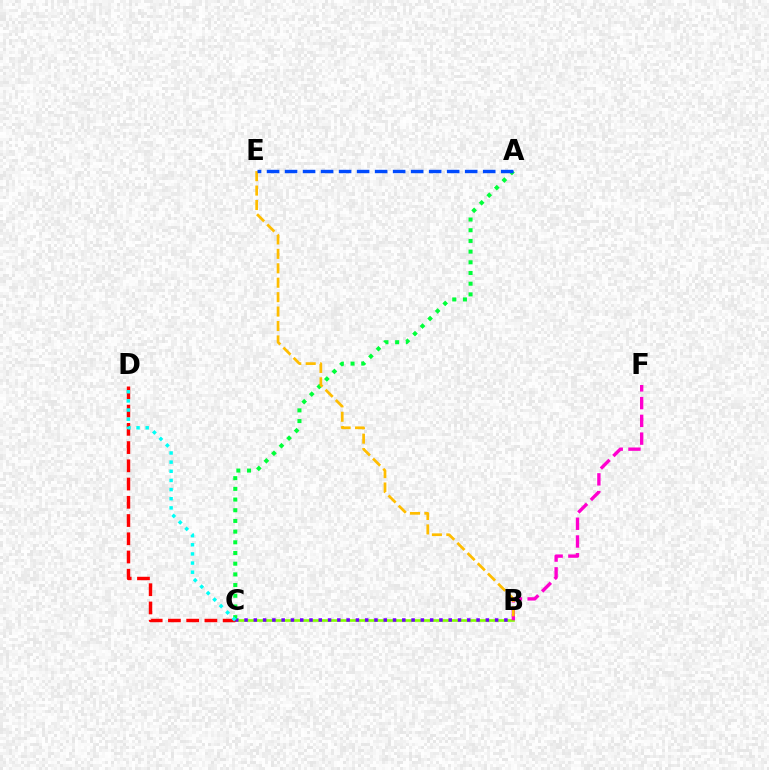{('B', 'C'): [{'color': '#84ff00', 'line_style': 'solid', 'thickness': 1.91}, {'color': '#7200ff', 'line_style': 'dotted', 'thickness': 2.52}], ('A', 'C'): [{'color': '#00ff39', 'line_style': 'dotted', 'thickness': 2.9}], ('B', 'F'): [{'color': '#ff00cf', 'line_style': 'dashed', 'thickness': 2.41}], ('B', 'E'): [{'color': '#ffbd00', 'line_style': 'dashed', 'thickness': 1.96}], ('A', 'E'): [{'color': '#004bff', 'line_style': 'dashed', 'thickness': 2.45}], ('C', 'D'): [{'color': '#ff0000', 'line_style': 'dashed', 'thickness': 2.48}, {'color': '#00fff6', 'line_style': 'dotted', 'thickness': 2.49}]}